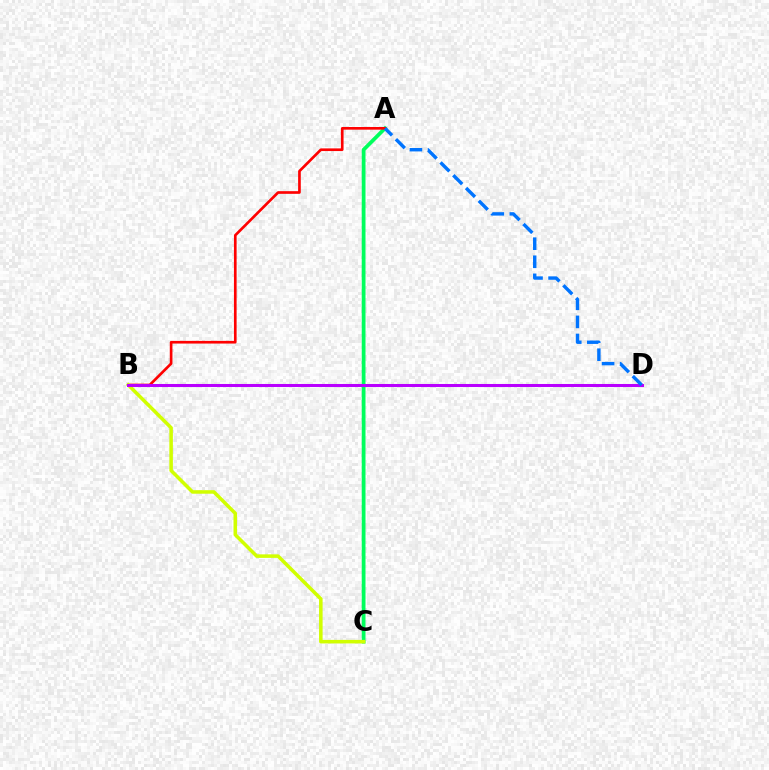{('A', 'C'): [{'color': '#00ff5c', 'line_style': 'solid', 'thickness': 2.72}], ('A', 'B'): [{'color': '#ff0000', 'line_style': 'solid', 'thickness': 1.92}], ('B', 'C'): [{'color': '#d1ff00', 'line_style': 'solid', 'thickness': 2.55}], ('B', 'D'): [{'color': '#b900ff', 'line_style': 'solid', 'thickness': 2.19}], ('A', 'D'): [{'color': '#0074ff', 'line_style': 'dashed', 'thickness': 2.46}]}